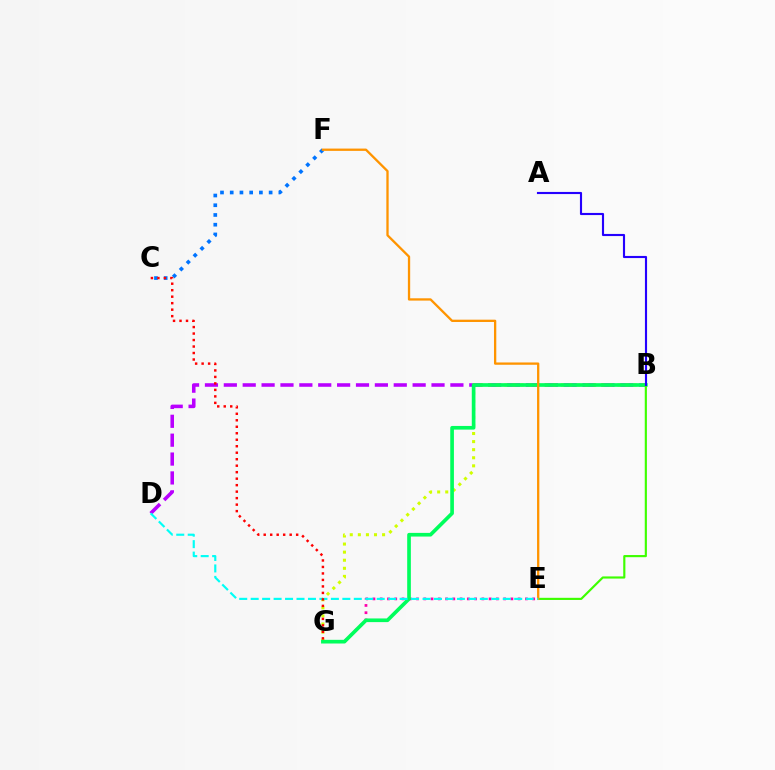{('C', 'F'): [{'color': '#0074ff', 'line_style': 'dotted', 'thickness': 2.64}], ('B', 'D'): [{'color': '#b900ff', 'line_style': 'dashed', 'thickness': 2.56}], ('B', 'G'): [{'color': '#d1ff00', 'line_style': 'dotted', 'thickness': 2.2}, {'color': '#00ff5c', 'line_style': 'solid', 'thickness': 2.64}], ('E', 'G'): [{'color': '#ff00ac', 'line_style': 'dotted', 'thickness': 1.97}], ('B', 'E'): [{'color': '#3dff00', 'line_style': 'solid', 'thickness': 1.55}], ('E', 'F'): [{'color': '#ff9400', 'line_style': 'solid', 'thickness': 1.66}], ('D', 'E'): [{'color': '#00fff6', 'line_style': 'dashed', 'thickness': 1.56}], ('C', 'G'): [{'color': '#ff0000', 'line_style': 'dotted', 'thickness': 1.76}], ('A', 'B'): [{'color': '#2500ff', 'line_style': 'solid', 'thickness': 1.53}]}